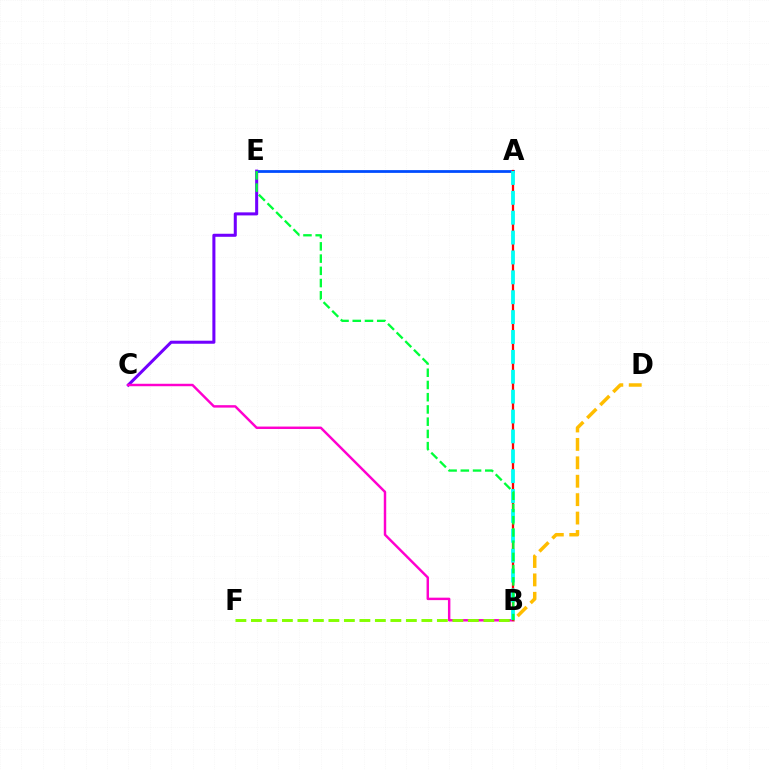{('A', 'E'): [{'color': '#004bff', 'line_style': 'solid', 'thickness': 1.99}], ('C', 'E'): [{'color': '#7200ff', 'line_style': 'solid', 'thickness': 2.19}], ('B', 'C'): [{'color': '#ff00cf', 'line_style': 'solid', 'thickness': 1.76}], ('B', 'F'): [{'color': '#84ff00', 'line_style': 'dashed', 'thickness': 2.11}], ('B', 'D'): [{'color': '#ffbd00', 'line_style': 'dashed', 'thickness': 2.5}], ('A', 'B'): [{'color': '#ff0000', 'line_style': 'solid', 'thickness': 1.64}, {'color': '#00fff6', 'line_style': 'dashed', 'thickness': 2.7}], ('B', 'E'): [{'color': '#00ff39', 'line_style': 'dashed', 'thickness': 1.66}]}